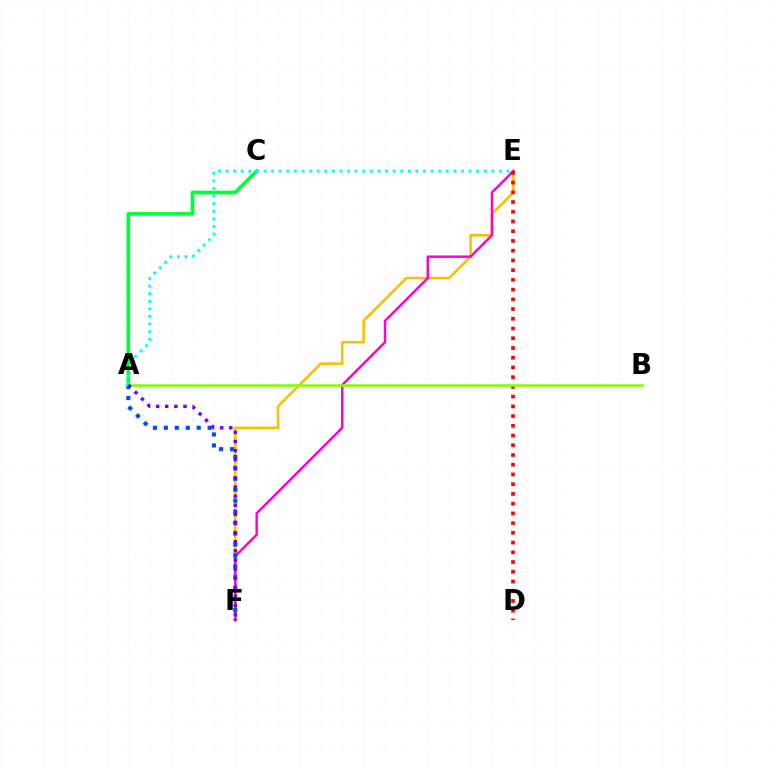{('E', 'F'): [{'color': '#ffbd00', 'line_style': 'solid', 'thickness': 1.85}, {'color': '#ff00cf', 'line_style': 'solid', 'thickness': 1.77}], ('A', 'F'): [{'color': '#004bff', 'line_style': 'dotted', 'thickness': 2.97}, {'color': '#7200ff', 'line_style': 'dotted', 'thickness': 2.48}], ('D', 'E'): [{'color': '#ff0000', 'line_style': 'dotted', 'thickness': 2.64}], ('A', 'C'): [{'color': '#00ff39', 'line_style': 'solid', 'thickness': 2.67}], ('A', 'B'): [{'color': '#84ff00', 'line_style': 'solid', 'thickness': 1.87}], ('A', 'E'): [{'color': '#00fff6', 'line_style': 'dotted', 'thickness': 2.06}]}